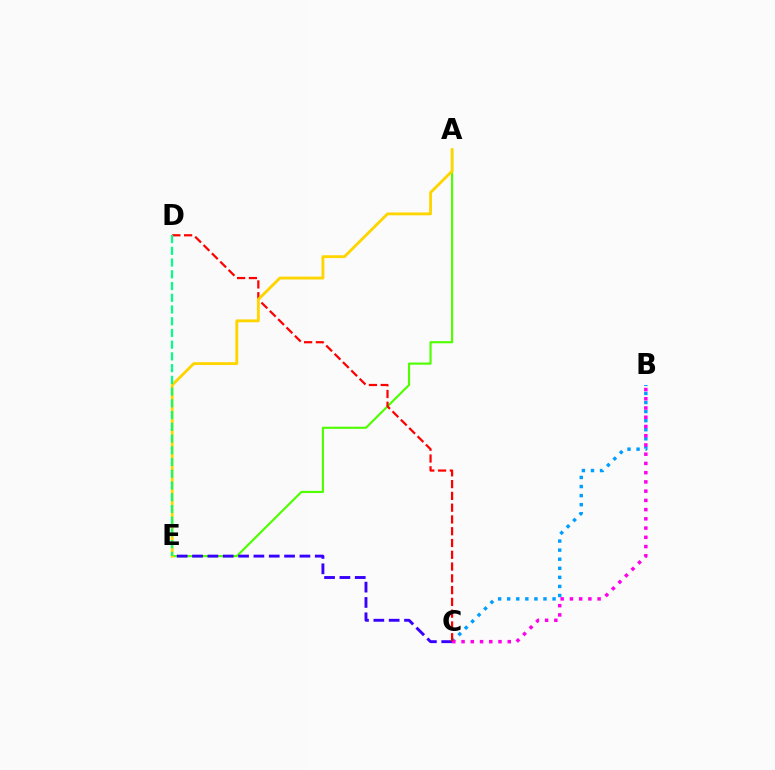{('A', 'E'): [{'color': '#4fff00', 'line_style': 'solid', 'thickness': 1.55}, {'color': '#ffd500', 'line_style': 'solid', 'thickness': 2.06}], ('B', 'C'): [{'color': '#009eff', 'line_style': 'dotted', 'thickness': 2.46}, {'color': '#ff00ed', 'line_style': 'dotted', 'thickness': 2.51}], ('C', 'E'): [{'color': '#3700ff', 'line_style': 'dashed', 'thickness': 2.08}], ('C', 'D'): [{'color': '#ff0000', 'line_style': 'dashed', 'thickness': 1.6}], ('D', 'E'): [{'color': '#00ff86', 'line_style': 'dashed', 'thickness': 1.59}]}